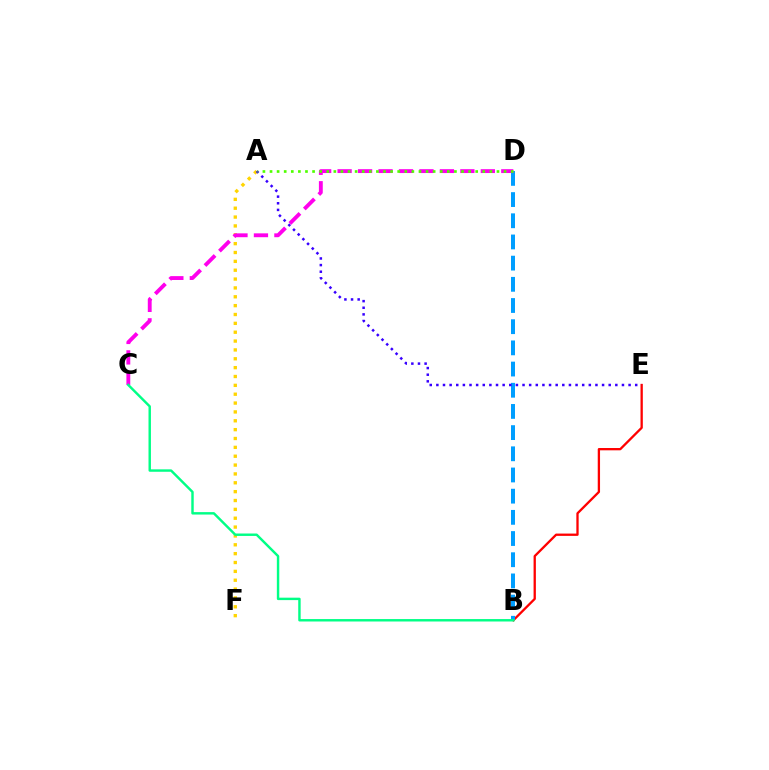{('A', 'F'): [{'color': '#ffd500', 'line_style': 'dotted', 'thickness': 2.41}], ('B', 'E'): [{'color': '#ff0000', 'line_style': 'solid', 'thickness': 1.66}], ('B', 'D'): [{'color': '#009eff', 'line_style': 'dashed', 'thickness': 2.88}], ('A', 'E'): [{'color': '#3700ff', 'line_style': 'dotted', 'thickness': 1.8}], ('C', 'D'): [{'color': '#ff00ed', 'line_style': 'dashed', 'thickness': 2.78}], ('A', 'D'): [{'color': '#4fff00', 'line_style': 'dotted', 'thickness': 1.93}], ('B', 'C'): [{'color': '#00ff86', 'line_style': 'solid', 'thickness': 1.75}]}